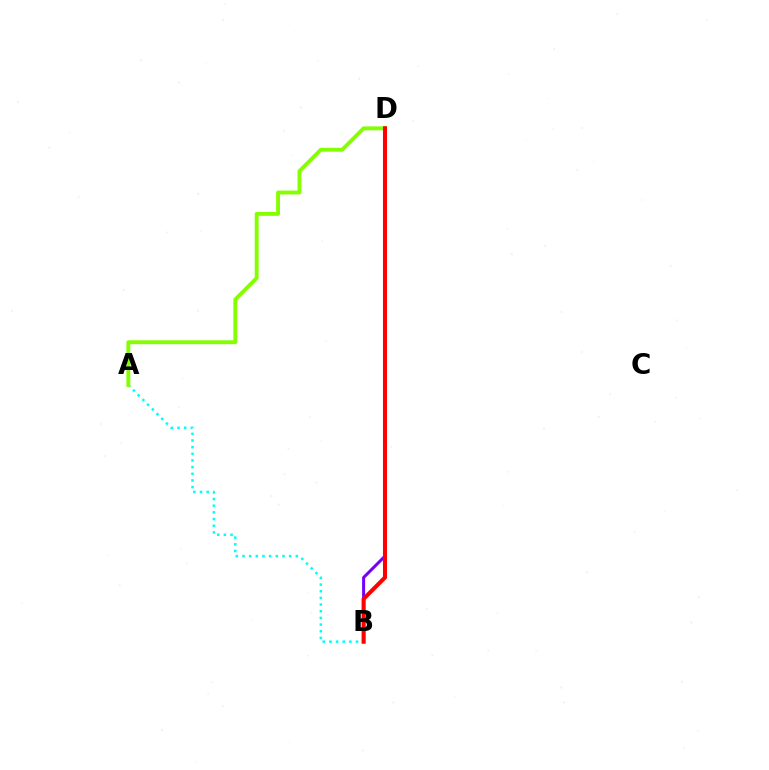{('B', 'D'): [{'color': '#7200ff', 'line_style': 'solid', 'thickness': 2.17}, {'color': '#ff0000', 'line_style': 'solid', 'thickness': 2.93}], ('A', 'B'): [{'color': '#00fff6', 'line_style': 'dotted', 'thickness': 1.81}], ('A', 'D'): [{'color': '#84ff00', 'line_style': 'solid', 'thickness': 2.8}]}